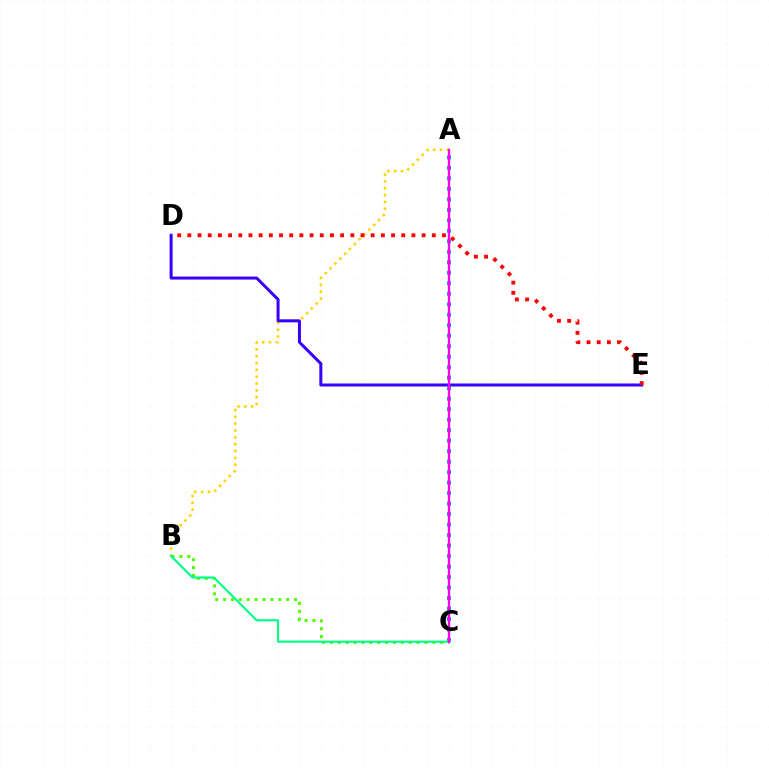{('A', 'B'): [{'color': '#ffd500', 'line_style': 'dotted', 'thickness': 1.86}], ('B', 'C'): [{'color': '#4fff00', 'line_style': 'dotted', 'thickness': 2.14}, {'color': '#00ff86', 'line_style': 'solid', 'thickness': 1.54}], ('D', 'E'): [{'color': '#3700ff', 'line_style': 'solid', 'thickness': 2.16}, {'color': '#ff0000', 'line_style': 'dotted', 'thickness': 2.77}], ('A', 'C'): [{'color': '#009eff', 'line_style': 'dotted', 'thickness': 2.85}, {'color': '#ff00ed', 'line_style': 'solid', 'thickness': 1.69}]}